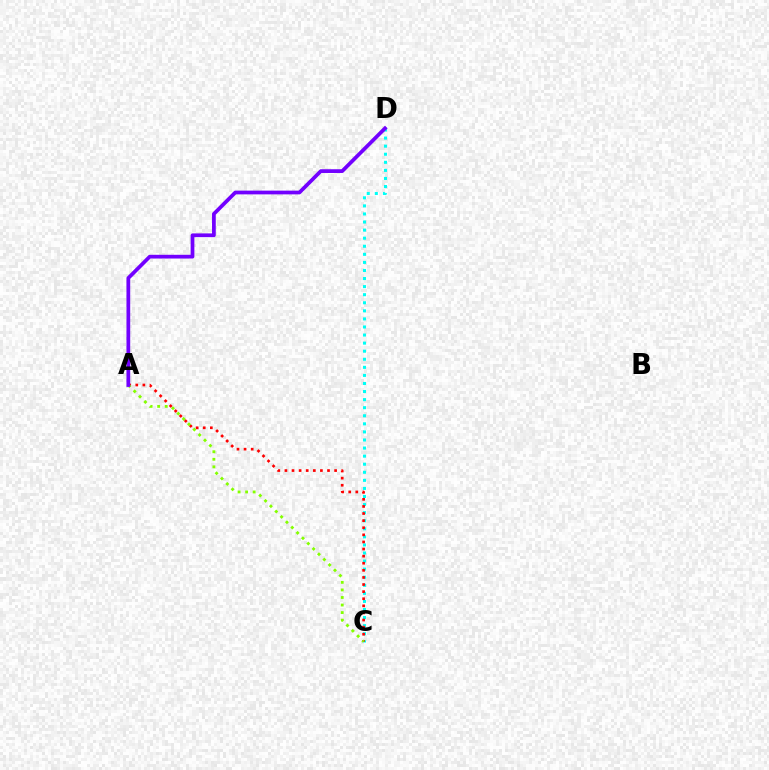{('C', 'D'): [{'color': '#00fff6', 'line_style': 'dotted', 'thickness': 2.19}], ('A', 'C'): [{'color': '#ff0000', 'line_style': 'dotted', 'thickness': 1.93}, {'color': '#84ff00', 'line_style': 'dotted', 'thickness': 2.05}], ('A', 'D'): [{'color': '#7200ff', 'line_style': 'solid', 'thickness': 2.69}]}